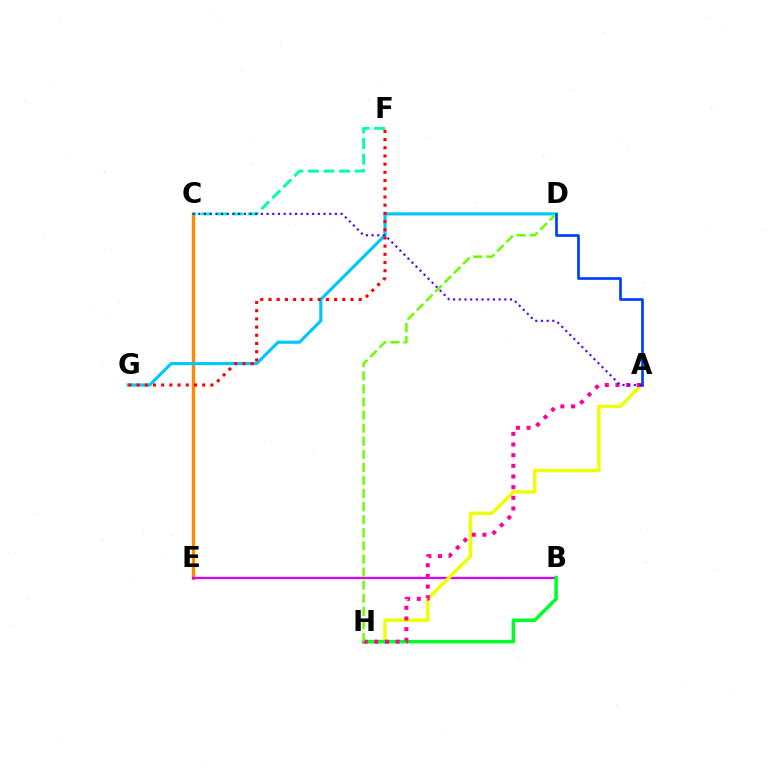{('C', 'E'): [{'color': '#ff8800', 'line_style': 'solid', 'thickness': 2.42}], ('B', 'E'): [{'color': '#d600ff', 'line_style': 'solid', 'thickness': 1.63}], ('A', 'H'): [{'color': '#eeff00', 'line_style': 'solid', 'thickness': 2.45}, {'color': '#ff00a0', 'line_style': 'dotted', 'thickness': 2.9}], ('B', 'H'): [{'color': '#00ff27', 'line_style': 'solid', 'thickness': 2.52}], ('D', 'G'): [{'color': '#00c7ff', 'line_style': 'solid', 'thickness': 2.26}], ('C', 'F'): [{'color': '#00ffaf', 'line_style': 'dashed', 'thickness': 2.11}], ('D', 'H'): [{'color': '#66ff00', 'line_style': 'dashed', 'thickness': 1.78}], ('A', 'D'): [{'color': '#003fff', 'line_style': 'solid', 'thickness': 1.94}], ('F', 'G'): [{'color': '#ff0000', 'line_style': 'dotted', 'thickness': 2.23}], ('A', 'C'): [{'color': '#4f00ff', 'line_style': 'dotted', 'thickness': 1.55}]}